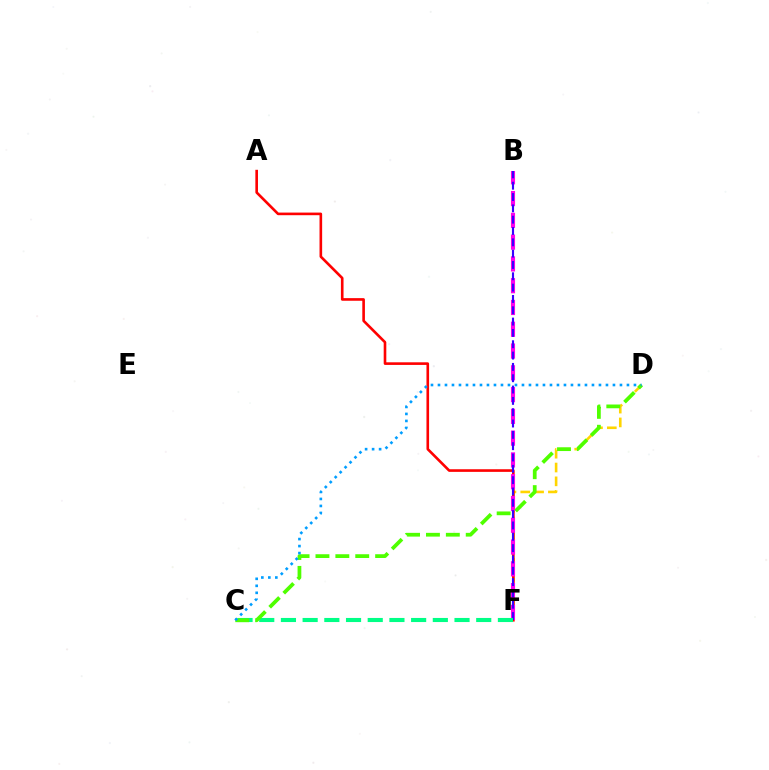{('D', 'F'): [{'color': '#ffd500', 'line_style': 'dashed', 'thickness': 1.88}], ('A', 'F'): [{'color': '#ff0000', 'line_style': 'solid', 'thickness': 1.89}], ('B', 'F'): [{'color': '#ff00ed', 'line_style': 'dashed', 'thickness': 2.96}, {'color': '#3700ff', 'line_style': 'dashed', 'thickness': 1.54}], ('C', 'F'): [{'color': '#00ff86', 'line_style': 'dashed', 'thickness': 2.95}], ('C', 'D'): [{'color': '#4fff00', 'line_style': 'dashed', 'thickness': 2.7}, {'color': '#009eff', 'line_style': 'dotted', 'thickness': 1.9}]}